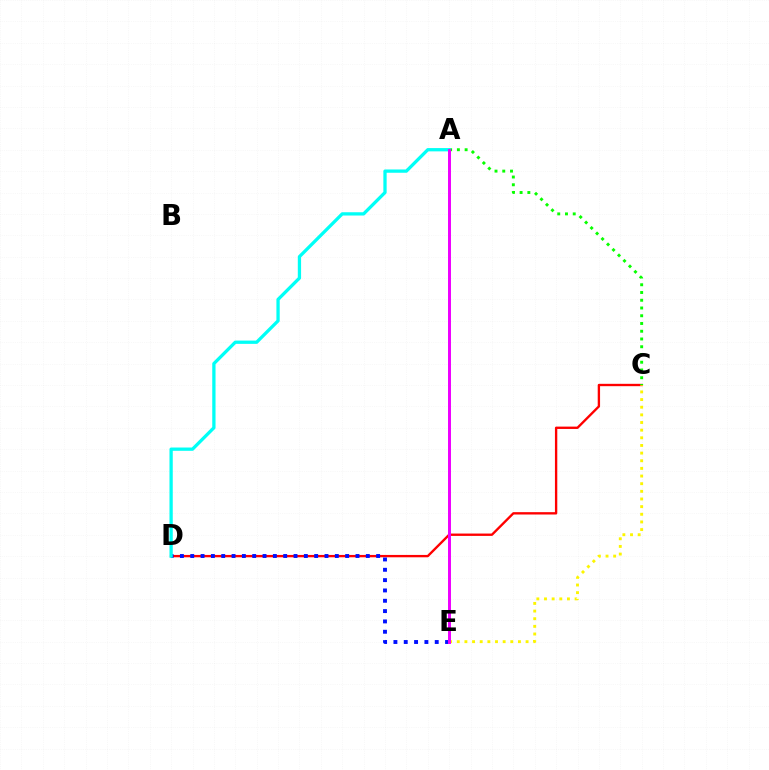{('C', 'D'): [{'color': '#ff0000', 'line_style': 'solid', 'thickness': 1.69}], ('D', 'E'): [{'color': '#0010ff', 'line_style': 'dotted', 'thickness': 2.81}], ('A', 'C'): [{'color': '#08ff00', 'line_style': 'dotted', 'thickness': 2.11}], ('C', 'E'): [{'color': '#fcf500', 'line_style': 'dotted', 'thickness': 2.08}], ('A', 'D'): [{'color': '#00fff6', 'line_style': 'solid', 'thickness': 2.37}], ('A', 'E'): [{'color': '#ee00ff', 'line_style': 'solid', 'thickness': 2.14}]}